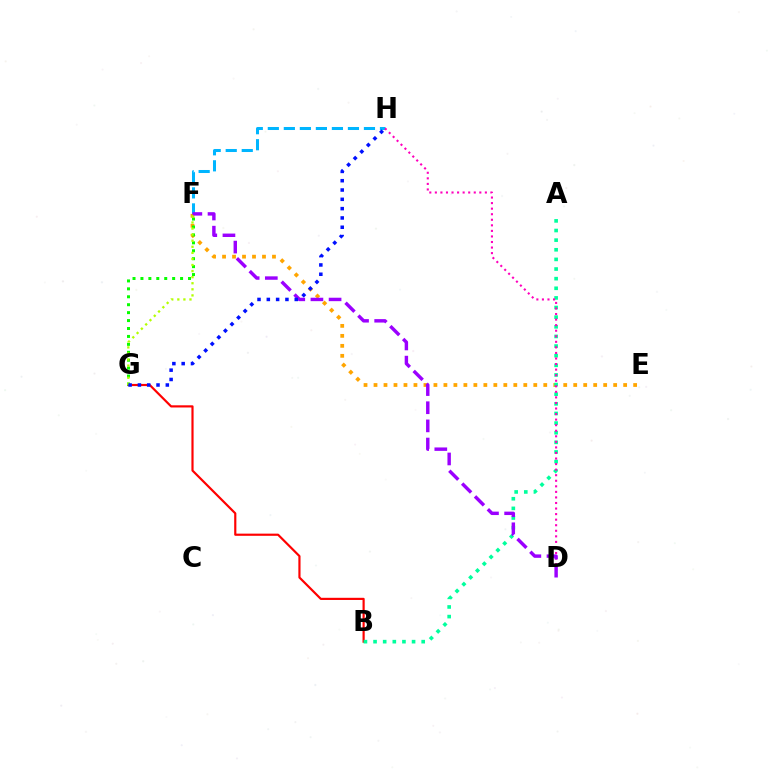{('B', 'G'): [{'color': '#ff0000', 'line_style': 'solid', 'thickness': 1.57}], ('F', 'H'): [{'color': '#00b5ff', 'line_style': 'dashed', 'thickness': 2.18}], ('E', 'F'): [{'color': '#ffa500', 'line_style': 'dotted', 'thickness': 2.71}], ('A', 'B'): [{'color': '#00ff9d', 'line_style': 'dotted', 'thickness': 2.62}], ('D', 'H'): [{'color': '#ff00bd', 'line_style': 'dotted', 'thickness': 1.51}], ('D', 'F'): [{'color': '#9b00ff', 'line_style': 'dashed', 'thickness': 2.47}], ('F', 'G'): [{'color': '#08ff00', 'line_style': 'dotted', 'thickness': 2.15}, {'color': '#b3ff00', 'line_style': 'dotted', 'thickness': 1.65}], ('G', 'H'): [{'color': '#0010ff', 'line_style': 'dotted', 'thickness': 2.53}]}